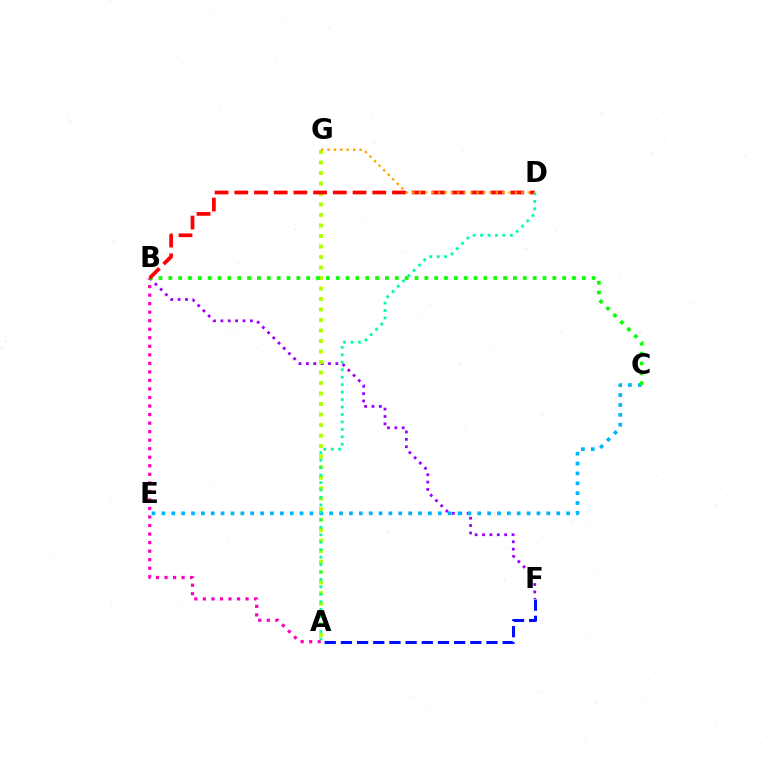{('A', 'B'): [{'color': '#ff00bd', 'line_style': 'dotted', 'thickness': 2.32}], ('B', 'F'): [{'color': '#9b00ff', 'line_style': 'dotted', 'thickness': 2.0}], ('A', 'G'): [{'color': '#b3ff00', 'line_style': 'dotted', 'thickness': 2.85}], ('C', 'E'): [{'color': '#00b5ff', 'line_style': 'dotted', 'thickness': 2.68}], ('B', 'C'): [{'color': '#08ff00', 'line_style': 'dotted', 'thickness': 2.68}], ('B', 'D'): [{'color': '#ff0000', 'line_style': 'dashed', 'thickness': 2.68}], ('A', 'D'): [{'color': '#00ff9d', 'line_style': 'dotted', 'thickness': 2.03}], ('A', 'F'): [{'color': '#0010ff', 'line_style': 'dashed', 'thickness': 2.2}], ('D', 'G'): [{'color': '#ffa500', 'line_style': 'dotted', 'thickness': 1.74}]}